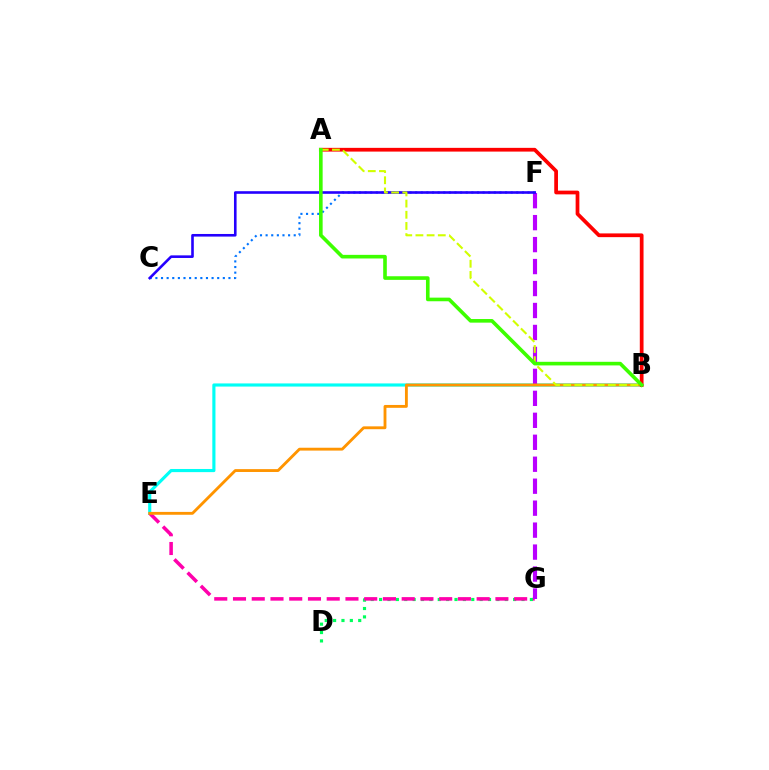{('D', 'G'): [{'color': '#00ff5c', 'line_style': 'dotted', 'thickness': 2.28}], ('B', 'E'): [{'color': '#00fff6', 'line_style': 'solid', 'thickness': 2.26}, {'color': '#ff9400', 'line_style': 'solid', 'thickness': 2.05}], ('E', 'G'): [{'color': '#ff00ac', 'line_style': 'dashed', 'thickness': 2.55}], ('F', 'G'): [{'color': '#b900ff', 'line_style': 'dashed', 'thickness': 2.98}], ('C', 'F'): [{'color': '#0074ff', 'line_style': 'dotted', 'thickness': 1.53}, {'color': '#2500ff', 'line_style': 'solid', 'thickness': 1.88}], ('A', 'B'): [{'color': '#ff0000', 'line_style': 'solid', 'thickness': 2.69}, {'color': '#d1ff00', 'line_style': 'dashed', 'thickness': 1.52}, {'color': '#3dff00', 'line_style': 'solid', 'thickness': 2.6}]}